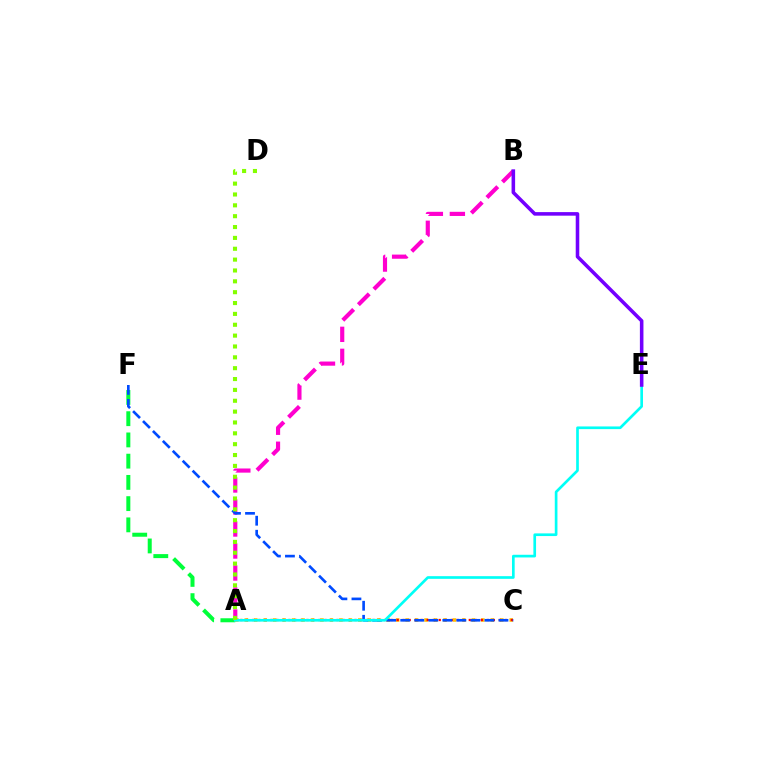{('A', 'F'): [{'color': '#00ff39', 'line_style': 'dashed', 'thickness': 2.88}], ('A', 'B'): [{'color': '#ff00cf', 'line_style': 'dashed', 'thickness': 2.99}], ('A', 'C'): [{'color': '#ffbd00', 'line_style': 'dotted', 'thickness': 2.57}, {'color': '#ff0000', 'line_style': 'dotted', 'thickness': 1.63}], ('C', 'F'): [{'color': '#004bff', 'line_style': 'dashed', 'thickness': 1.91}], ('A', 'E'): [{'color': '#00fff6', 'line_style': 'solid', 'thickness': 1.92}], ('A', 'D'): [{'color': '#84ff00', 'line_style': 'dotted', 'thickness': 2.95}], ('B', 'E'): [{'color': '#7200ff', 'line_style': 'solid', 'thickness': 2.56}]}